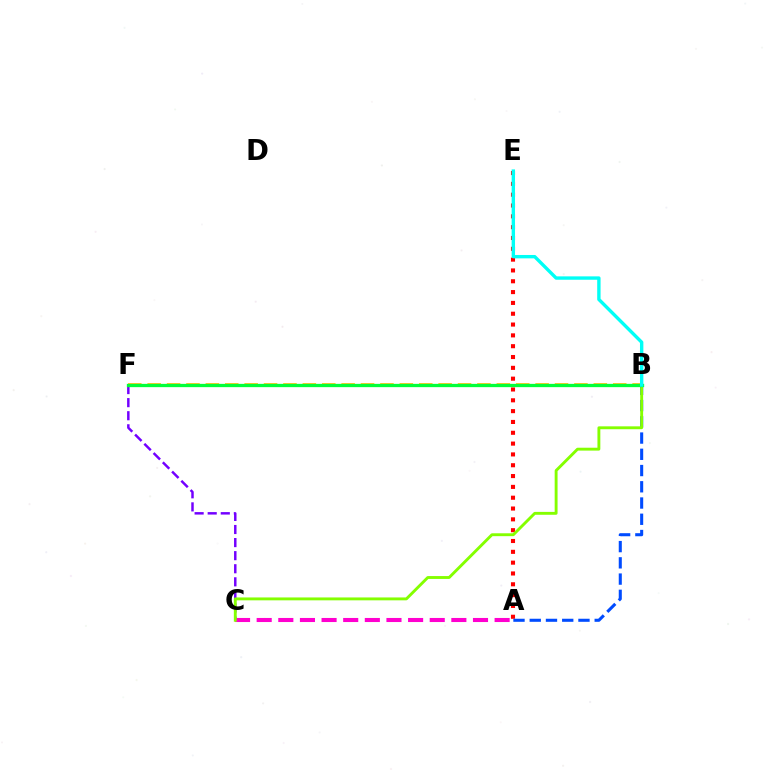{('B', 'F'): [{'color': '#ffbd00', 'line_style': 'dashed', 'thickness': 2.64}, {'color': '#00ff39', 'line_style': 'solid', 'thickness': 2.37}], ('C', 'F'): [{'color': '#7200ff', 'line_style': 'dashed', 'thickness': 1.78}], ('A', 'E'): [{'color': '#ff0000', 'line_style': 'dotted', 'thickness': 2.94}], ('A', 'B'): [{'color': '#004bff', 'line_style': 'dashed', 'thickness': 2.21}], ('A', 'C'): [{'color': '#ff00cf', 'line_style': 'dashed', 'thickness': 2.94}], ('B', 'C'): [{'color': '#84ff00', 'line_style': 'solid', 'thickness': 2.08}], ('B', 'E'): [{'color': '#00fff6', 'line_style': 'solid', 'thickness': 2.44}]}